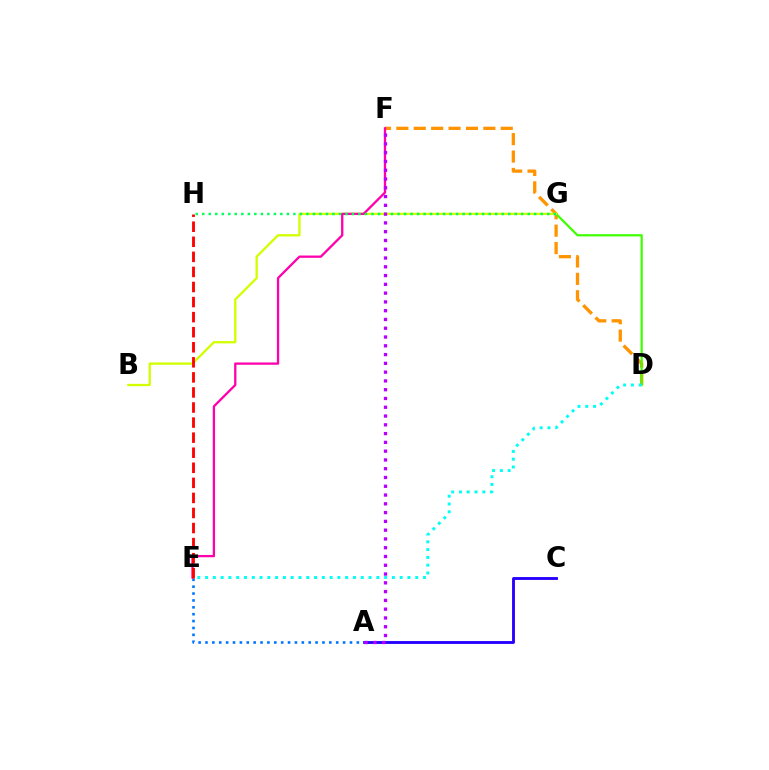{('D', 'F'): [{'color': '#ff9400', 'line_style': 'dashed', 'thickness': 2.36}], ('D', 'G'): [{'color': '#3dff00', 'line_style': 'solid', 'thickness': 1.59}], ('B', 'G'): [{'color': '#d1ff00', 'line_style': 'solid', 'thickness': 1.66}], ('A', 'C'): [{'color': '#2500ff', 'line_style': 'solid', 'thickness': 2.05}], ('E', 'F'): [{'color': '#ff00ac', 'line_style': 'solid', 'thickness': 1.65}], ('A', 'E'): [{'color': '#0074ff', 'line_style': 'dotted', 'thickness': 1.87}], ('G', 'H'): [{'color': '#00ff5c', 'line_style': 'dotted', 'thickness': 1.77}], ('A', 'F'): [{'color': '#b900ff', 'line_style': 'dotted', 'thickness': 2.39}], ('D', 'E'): [{'color': '#00fff6', 'line_style': 'dotted', 'thickness': 2.11}], ('E', 'H'): [{'color': '#ff0000', 'line_style': 'dashed', 'thickness': 2.05}]}